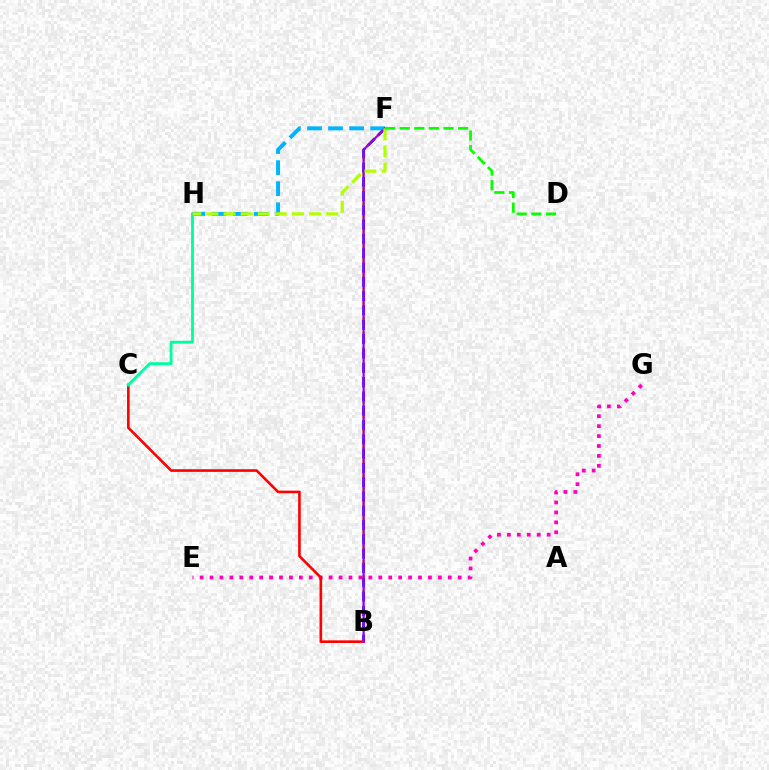{('B', 'F'): [{'color': '#ffa500', 'line_style': 'dashed', 'thickness': 2.06}, {'color': '#0010ff', 'line_style': 'dashed', 'thickness': 1.94}, {'color': '#9b00ff', 'line_style': 'solid', 'thickness': 1.61}], ('E', 'G'): [{'color': '#ff00bd', 'line_style': 'dotted', 'thickness': 2.7}], ('B', 'C'): [{'color': '#ff0000', 'line_style': 'solid', 'thickness': 1.88}], ('C', 'H'): [{'color': '#00ff9d', 'line_style': 'solid', 'thickness': 2.05}], ('F', 'H'): [{'color': '#00b5ff', 'line_style': 'dashed', 'thickness': 2.86}, {'color': '#b3ff00', 'line_style': 'dashed', 'thickness': 2.33}], ('D', 'F'): [{'color': '#08ff00', 'line_style': 'dashed', 'thickness': 1.99}]}